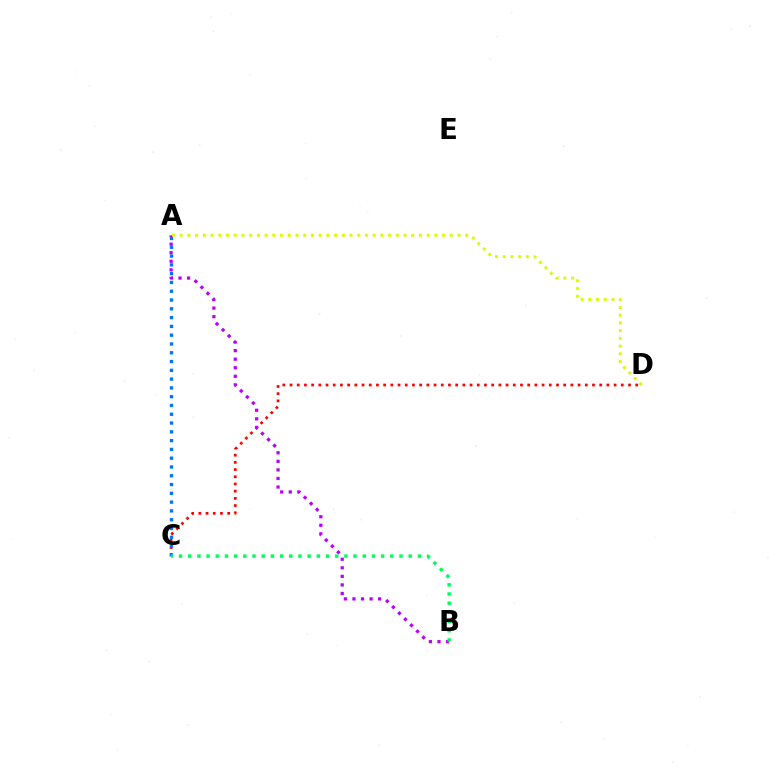{('C', 'D'): [{'color': '#ff0000', 'line_style': 'dotted', 'thickness': 1.96}], ('A', 'B'): [{'color': '#b900ff', 'line_style': 'dotted', 'thickness': 2.33}], ('A', 'D'): [{'color': '#d1ff00', 'line_style': 'dotted', 'thickness': 2.1}], ('A', 'C'): [{'color': '#0074ff', 'line_style': 'dotted', 'thickness': 2.39}], ('B', 'C'): [{'color': '#00ff5c', 'line_style': 'dotted', 'thickness': 2.5}]}